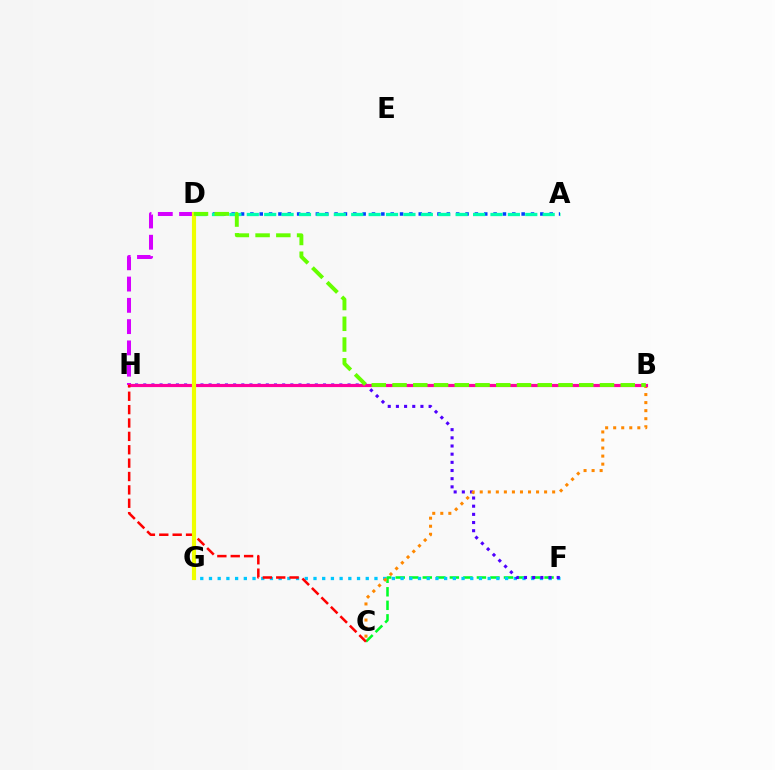{('C', 'F'): [{'color': '#00ff27', 'line_style': 'dashed', 'thickness': 1.84}], ('F', 'G'): [{'color': '#00c7ff', 'line_style': 'dotted', 'thickness': 2.37}], ('F', 'H'): [{'color': '#4f00ff', 'line_style': 'dotted', 'thickness': 2.22}], ('A', 'D'): [{'color': '#003fff', 'line_style': 'dotted', 'thickness': 2.54}, {'color': '#00ffaf', 'line_style': 'dashed', 'thickness': 2.36}], ('D', 'H'): [{'color': '#d600ff', 'line_style': 'dashed', 'thickness': 2.89}], ('B', 'C'): [{'color': '#ff8800', 'line_style': 'dotted', 'thickness': 2.19}], ('B', 'H'): [{'color': '#ff00a0', 'line_style': 'solid', 'thickness': 2.28}], ('C', 'H'): [{'color': '#ff0000', 'line_style': 'dashed', 'thickness': 1.82}], ('D', 'G'): [{'color': '#eeff00', 'line_style': 'solid', 'thickness': 2.99}], ('B', 'D'): [{'color': '#66ff00', 'line_style': 'dashed', 'thickness': 2.82}]}